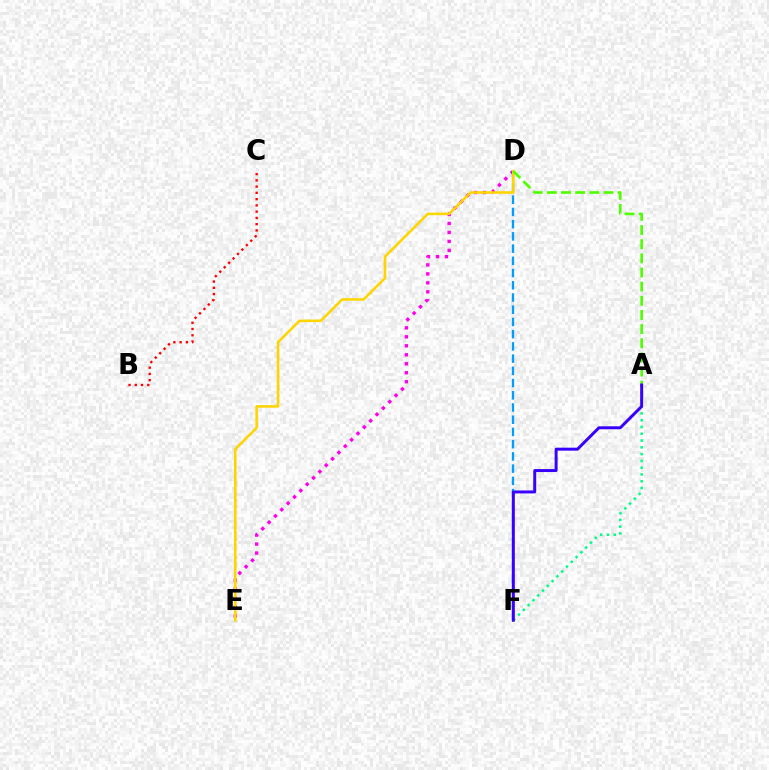{('D', 'E'): [{'color': '#ff00ed', 'line_style': 'dotted', 'thickness': 2.44}, {'color': '#ffd500', 'line_style': 'solid', 'thickness': 1.85}], ('B', 'C'): [{'color': '#ff0000', 'line_style': 'dotted', 'thickness': 1.7}], ('D', 'F'): [{'color': '#009eff', 'line_style': 'dashed', 'thickness': 1.66}], ('A', 'D'): [{'color': '#4fff00', 'line_style': 'dashed', 'thickness': 1.92}], ('A', 'F'): [{'color': '#00ff86', 'line_style': 'dotted', 'thickness': 1.84}, {'color': '#3700ff', 'line_style': 'solid', 'thickness': 2.14}]}